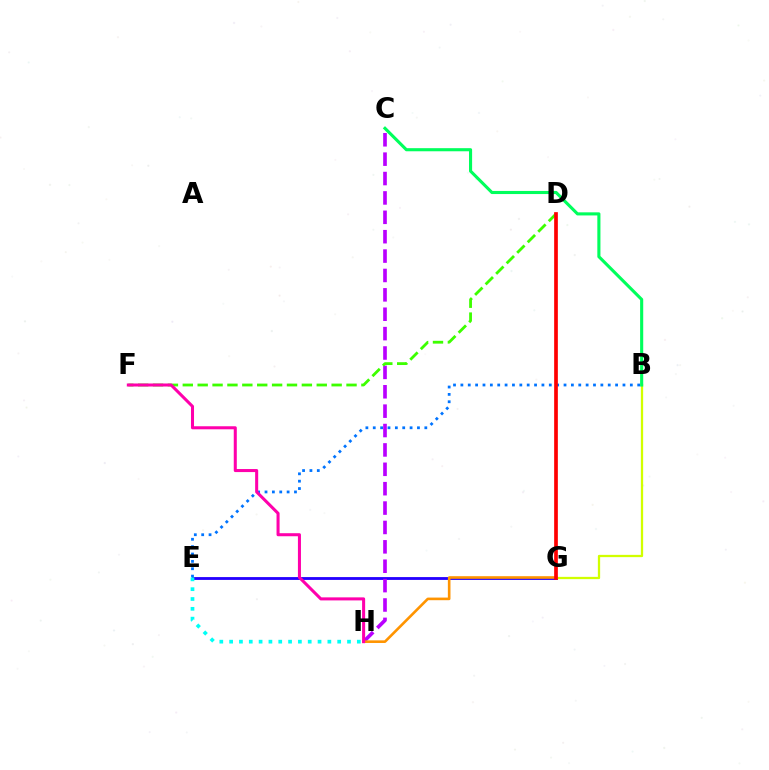{('E', 'G'): [{'color': '#2500ff', 'line_style': 'solid', 'thickness': 2.04}], ('C', 'H'): [{'color': '#b900ff', 'line_style': 'dashed', 'thickness': 2.63}], ('B', 'E'): [{'color': '#0074ff', 'line_style': 'dotted', 'thickness': 2.0}], ('E', 'H'): [{'color': '#00fff6', 'line_style': 'dotted', 'thickness': 2.67}], ('D', 'F'): [{'color': '#3dff00', 'line_style': 'dashed', 'thickness': 2.02}], ('B', 'G'): [{'color': '#d1ff00', 'line_style': 'solid', 'thickness': 1.64}], ('G', 'H'): [{'color': '#ff9400', 'line_style': 'solid', 'thickness': 1.88}], ('D', 'G'): [{'color': '#ff0000', 'line_style': 'solid', 'thickness': 2.66}], ('B', 'C'): [{'color': '#00ff5c', 'line_style': 'solid', 'thickness': 2.23}], ('F', 'H'): [{'color': '#ff00ac', 'line_style': 'solid', 'thickness': 2.19}]}